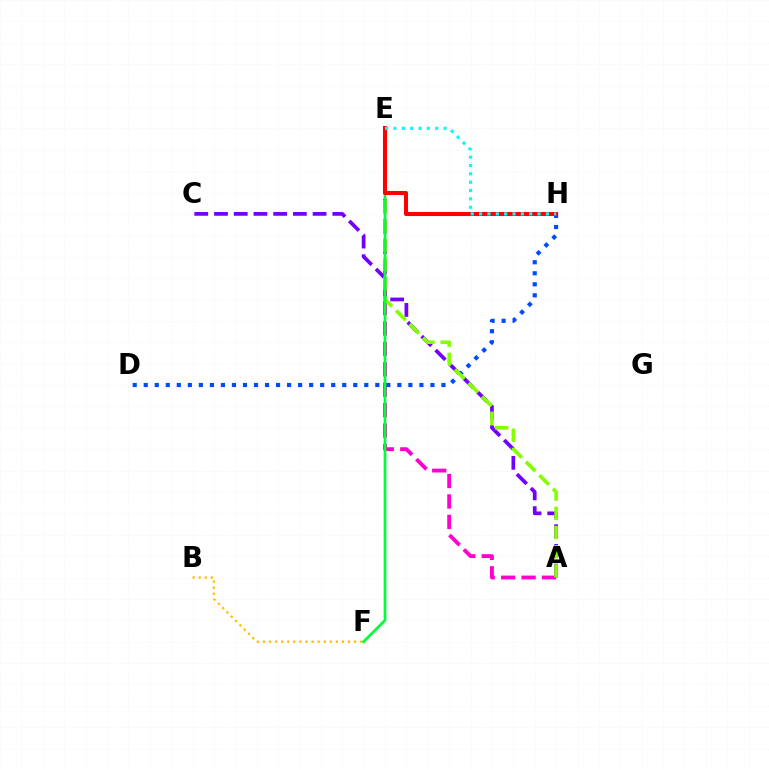{('A', 'C'): [{'color': '#7200ff', 'line_style': 'dashed', 'thickness': 2.68}], ('A', 'E'): [{'color': '#ff00cf', 'line_style': 'dashed', 'thickness': 2.77}, {'color': '#84ff00', 'line_style': 'dashed', 'thickness': 2.6}], ('D', 'H'): [{'color': '#004bff', 'line_style': 'dotted', 'thickness': 3.0}], ('B', 'F'): [{'color': '#ffbd00', 'line_style': 'dotted', 'thickness': 1.65}], ('E', 'F'): [{'color': '#00ff39', 'line_style': 'solid', 'thickness': 1.94}], ('E', 'H'): [{'color': '#ff0000', 'line_style': 'solid', 'thickness': 2.93}, {'color': '#00fff6', 'line_style': 'dotted', 'thickness': 2.27}]}